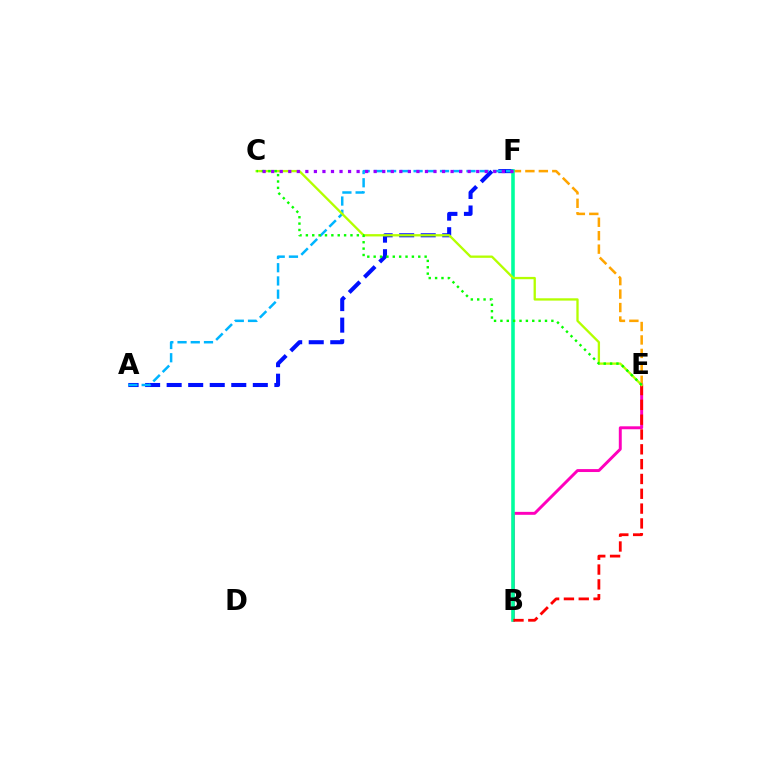{('E', 'F'): [{'color': '#ffa500', 'line_style': 'dashed', 'thickness': 1.83}], ('A', 'F'): [{'color': '#0010ff', 'line_style': 'dashed', 'thickness': 2.93}, {'color': '#00b5ff', 'line_style': 'dashed', 'thickness': 1.8}], ('B', 'E'): [{'color': '#ff00bd', 'line_style': 'solid', 'thickness': 2.12}, {'color': '#ff0000', 'line_style': 'dashed', 'thickness': 2.01}], ('B', 'F'): [{'color': '#00ff9d', 'line_style': 'solid', 'thickness': 2.58}], ('C', 'E'): [{'color': '#b3ff00', 'line_style': 'solid', 'thickness': 1.67}, {'color': '#08ff00', 'line_style': 'dotted', 'thickness': 1.73}], ('C', 'F'): [{'color': '#9b00ff', 'line_style': 'dotted', 'thickness': 2.32}]}